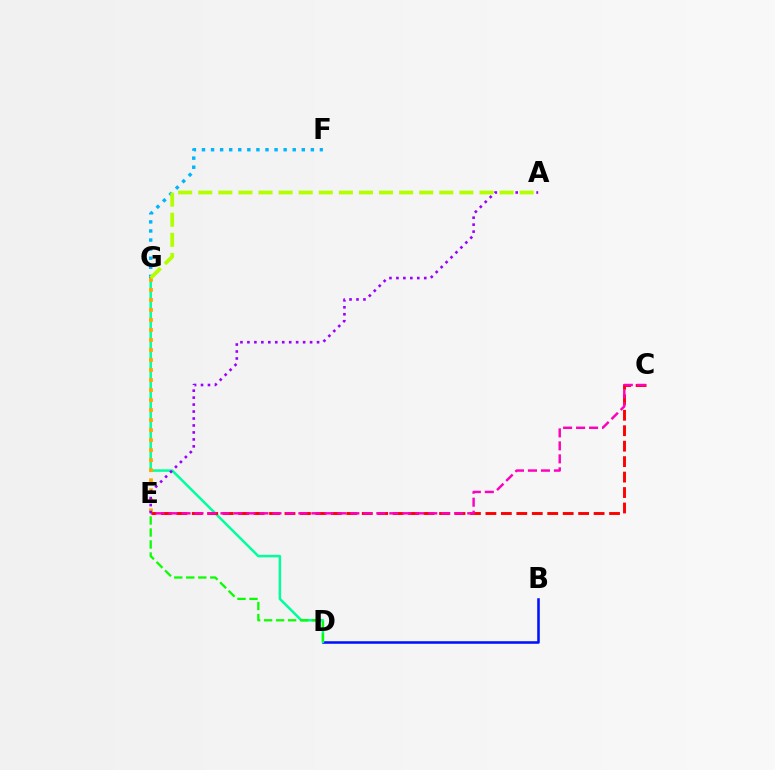{('B', 'D'): [{'color': '#0010ff', 'line_style': 'solid', 'thickness': 1.83}], ('D', 'G'): [{'color': '#00ff9d', 'line_style': 'solid', 'thickness': 1.81}], ('F', 'G'): [{'color': '#00b5ff', 'line_style': 'dotted', 'thickness': 2.47}], ('C', 'E'): [{'color': '#ff0000', 'line_style': 'dashed', 'thickness': 2.1}, {'color': '#ff00bd', 'line_style': 'dashed', 'thickness': 1.76}], ('E', 'G'): [{'color': '#ffa500', 'line_style': 'dotted', 'thickness': 2.72}], ('D', 'E'): [{'color': '#08ff00', 'line_style': 'dashed', 'thickness': 1.63}], ('A', 'E'): [{'color': '#9b00ff', 'line_style': 'dotted', 'thickness': 1.89}], ('A', 'G'): [{'color': '#b3ff00', 'line_style': 'dashed', 'thickness': 2.73}]}